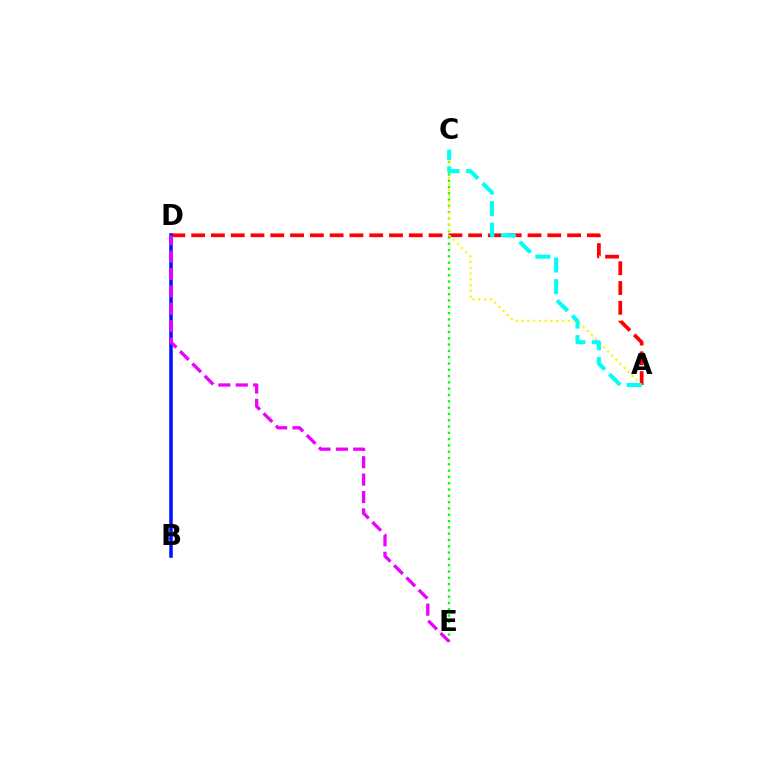{('C', 'E'): [{'color': '#08ff00', 'line_style': 'dotted', 'thickness': 1.71}], ('A', 'D'): [{'color': '#ff0000', 'line_style': 'dashed', 'thickness': 2.69}], ('A', 'C'): [{'color': '#fcf500', 'line_style': 'dotted', 'thickness': 1.57}, {'color': '#00fff6', 'line_style': 'dashed', 'thickness': 2.94}], ('B', 'D'): [{'color': '#0010ff', 'line_style': 'solid', 'thickness': 2.53}], ('D', 'E'): [{'color': '#ee00ff', 'line_style': 'dashed', 'thickness': 2.36}]}